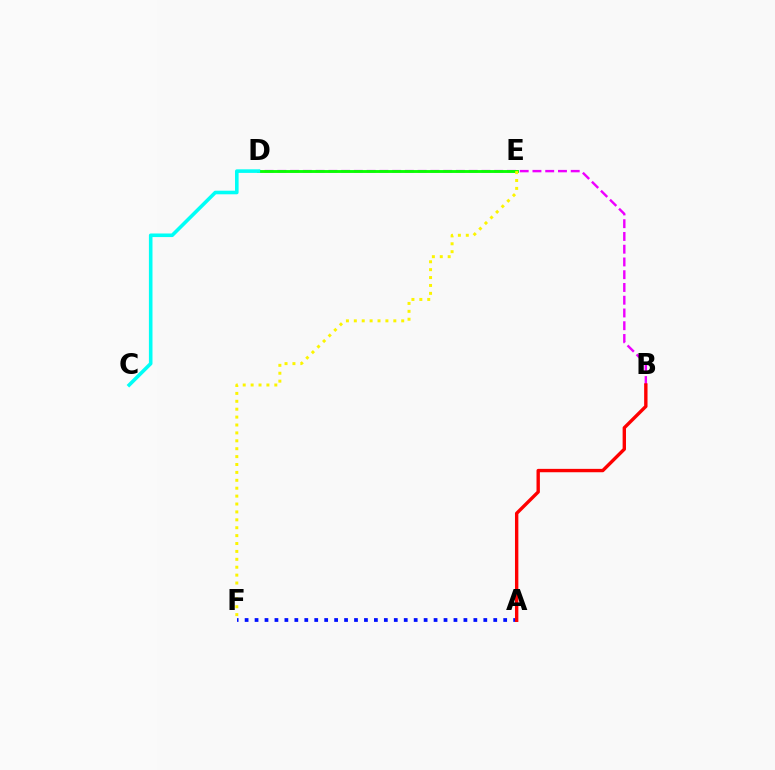{('A', 'F'): [{'color': '#0010ff', 'line_style': 'dotted', 'thickness': 2.7}], ('B', 'D'): [{'color': '#ee00ff', 'line_style': 'dashed', 'thickness': 1.73}], ('A', 'B'): [{'color': '#ff0000', 'line_style': 'solid', 'thickness': 2.43}], ('D', 'E'): [{'color': '#08ff00', 'line_style': 'solid', 'thickness': 2.07}], ('C', 'D'): [{'color': '#00fff6', 'line_style': 'solid', 'thickness': 2.58}], ('E', 'F'): [{'color': '#fcf500', 'line_style': 'dotted', 'thickness': 2.15}]}